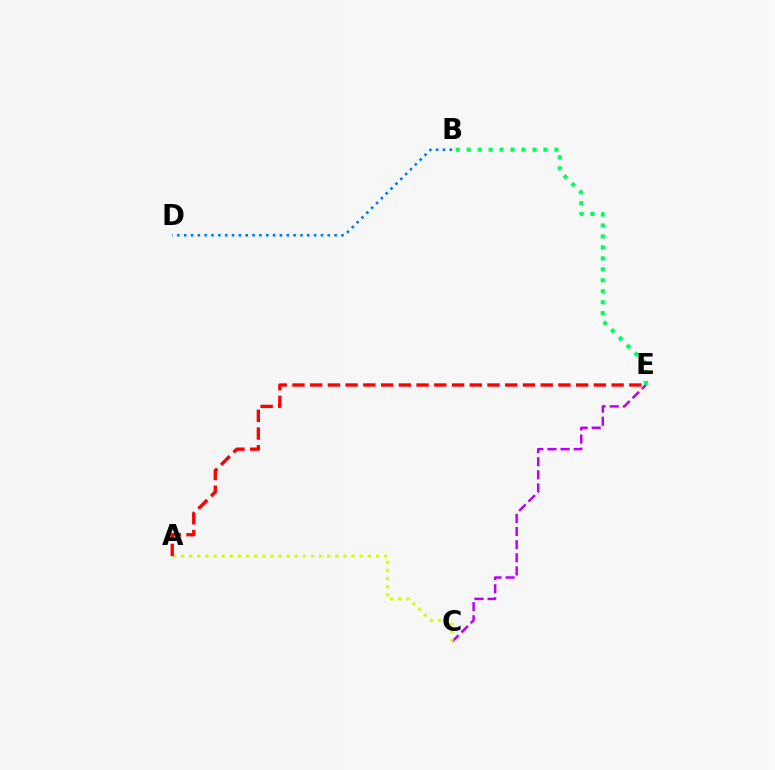{('C', 'E'): [{'color': '#b900ff', 'line_style': 'dashed', 'thickness': 1.78}], ('B', 'D'): [{'color': '#0074ff', 'line_style': 'dotted', 'thickness': 1.86}], ('A', 'C'): [{'color': '#d1ff00', 'line_style': 'dotted', 'thickness': 2.21}], ('A', 'E'): [{'color': '#ff0000', 'line_style': 'dashed', 'thickness': 2.41}], ('B', 'E'): [{'color': '#00ff5c', 'line_style': 'dotted', 'thickness': 2.98}]}